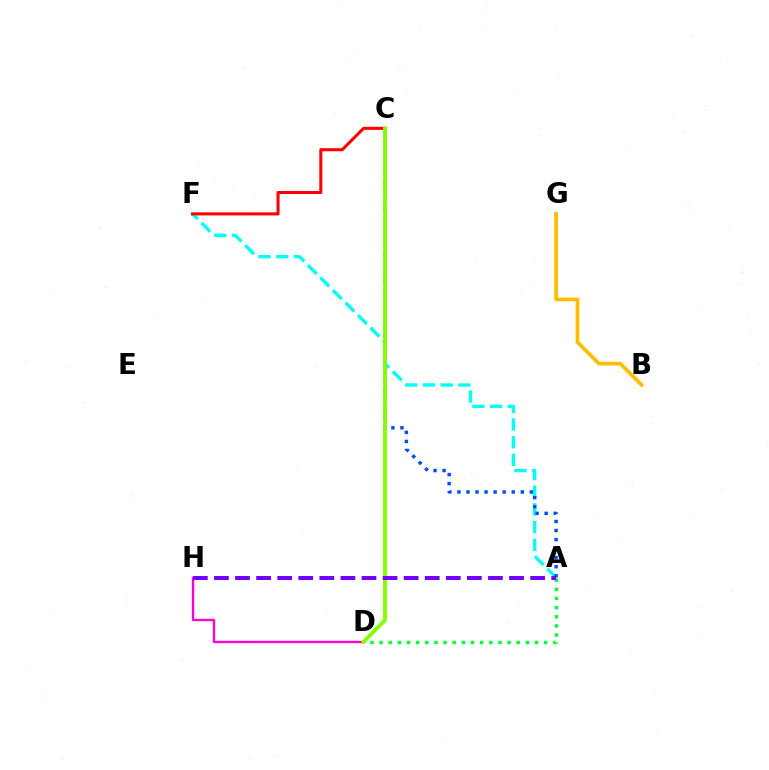{('A', 'F'): [{'color': '#00fff6', 'line_style': 'dashed', 'thickness': 2.4}], ('A', 'D'): [{'color': '#00ff39', 'line_style': 'dotted', 'thickness': 2.48}], ('A', 'C'): [{'color': '#004bff', 'line_style': 'dotted', 'thickness': 2.46}], ('C', 'F'): [{'color': '#ff0000', 'line_style': 'solid', 'thickness': 2.2}], ('D', 'H'): [{'color': '#ff00cf', 'line_style': 'solid', 'thickness': 1.69}], ('C', 'D'): [{'color': '#84ff00', 'line_style': 'solid', 'thickness': 2.74}], ('A', 'H'): [{'color': '#7200ff', 'line_style': 'dashed', 'thickness': 2.86}], ('B', 'G'): [{'color': '#ffbd00', 'line_style': 'solid', 'thickness': 2.68}]}